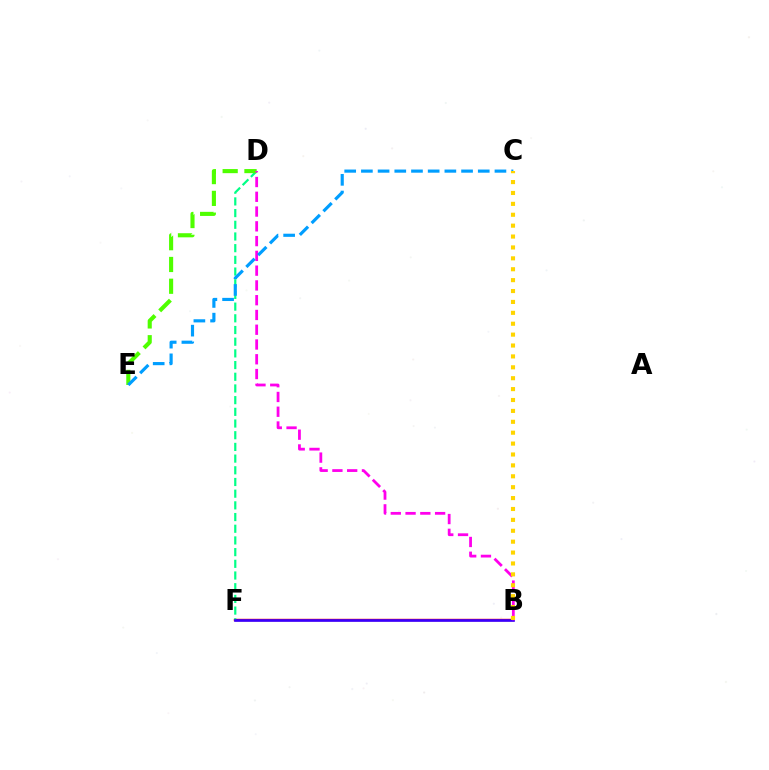{('B', 'F'): [{'color': '#ff0000', 'line_style': 'solid', 'thickness': 1.74}, {'color': '#3700ff', 'line_style': 'solid', 'thickness': 1.91}], ('D', 'F'): [{'color': '#00ff86', 'line_style': 'dashed', 'thickness': 1.59}], ('D', 'E'): [{'color': '#4fff00', 'line_style': 'dashed', 'thickness': 2.96}], ('B', 'D'): [{'color': '#ff00ed', 'line_style': 'dashed', 'thickness': 2.01}], ('C', 'E'): [{'color': '#009eff', 'line_style': 'dashed', 'thickness': 2.27}], ('B', 'C'): [{'color': '#ffd500', 'line_style': 'dotted', 'thickness': 2.96}]}